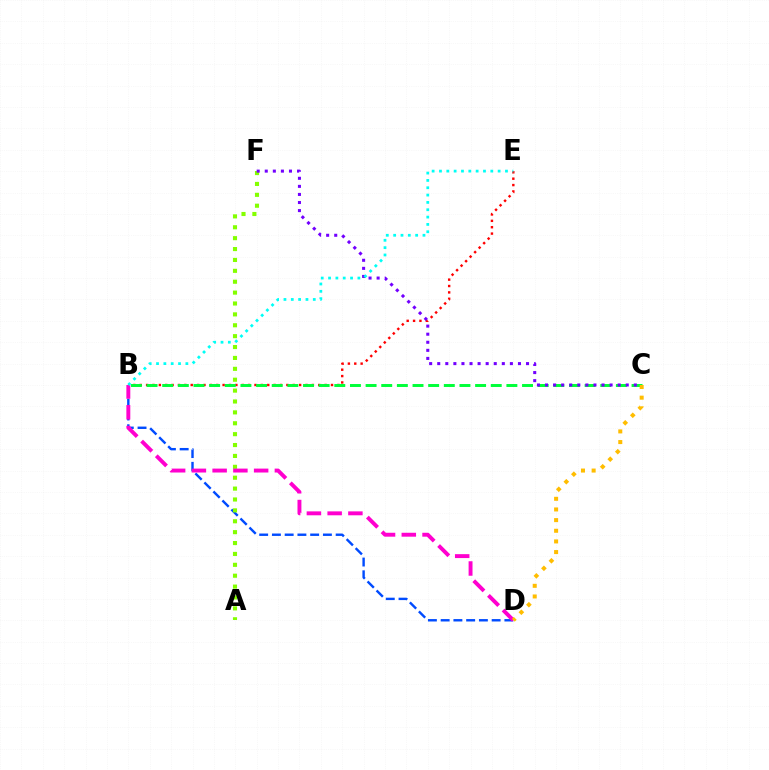{('B', 'E'): [{'color': '#ff0000', 'line_style': 'dotted', 'thickness': 1.73}, {'color': '#00fff6', 'line_style': 'dotted', 'thickness': 1.99}], ('B', 'D'): [{'color': '#004bff', 'line_style': 'dashed', 'thickness': 1.73}, {'color': '#ff00cf', 'line_style': 'dashed', 'thickness': 2.82}], ('B', 'C'): [{'color': '#00ff39', 'line_style': 'dashed', 'thickness': 2.13}], ('A', 'F'): [{'color': '#84ff00', 'line_style': 'dotted', 'thickness': 2.96}], ('C', 'D'): [{'color': '#ffbd00', 'line_style': 'dotted', 'thickness': 2.89}], ('C', 'F'): [{'color': '#7200ff', 'line_style': 'dotted', 'thickness': 2.19}]}